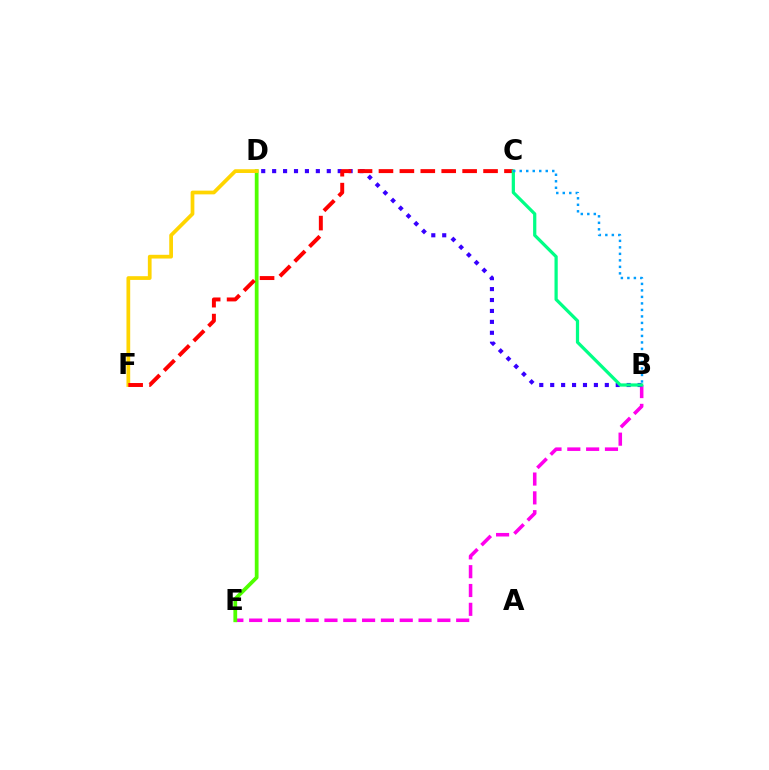{('B', 'E'): [{'color': '#ff00ed', 'line_style': 'dashed', 'thickness': 2.56}], ('D', 'E'): [{'color': '#4fff00', 'line_style': 'solid', 'thickness': 2.71}], ('D', 'F'): [{'color': '#ffd500', 'line_style': 'solid', 'thickness': 2.69}], ('B', 'D'): [{'color': '#3700ff', 'line_style': 'dotted', 'thickness': 2.97}], ('C', 'F'): [{'color': '#ff0000', 'line_style': 'dashed', 'thickness': 2.84}], ('B', 'C'): [{'color': '#00ff86', 'line_style': 'solid', 'thickness': 2.33}, {'color': '#009eff', 'line_style': 'dotted', 'thickness': 1.77}]}